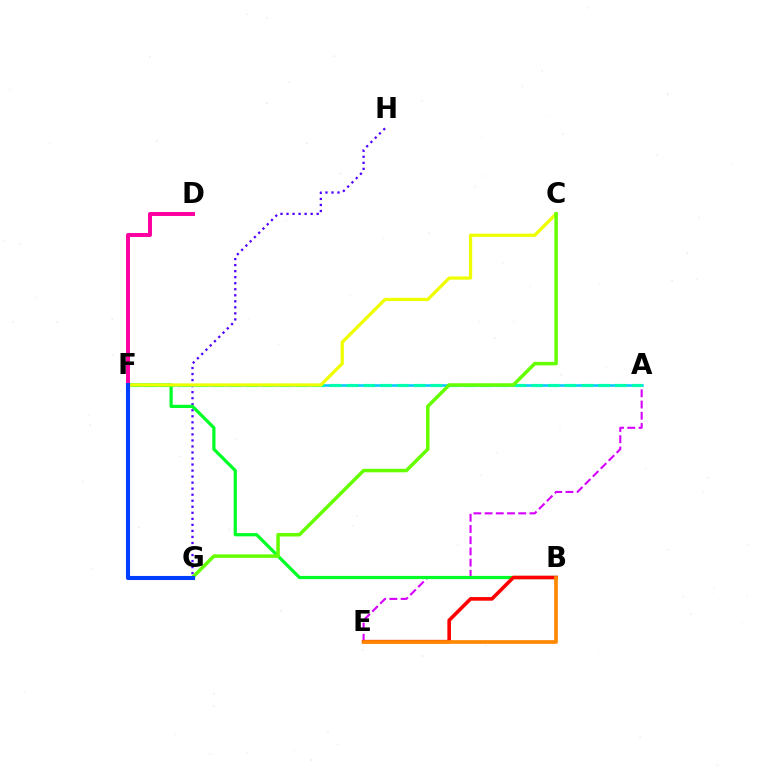{('G', 'H'): [{'color': '#4f00ff', 'line_style': 'dotted', 'thickness': 1.64}], ('A', 'E'): [{'color': '#d600ff', 'line_style': 'dashed', 'thickness': 1.52}], ('A', 'F'): [{'color': '#00c7ff', 'line_style': 'solid', 'thickness': 1.81}, {'color': '#00ffaf', 'line_style': 'dashed', 'thickness': 2.28}], ('B', 'F'): [{'color': '#00ff27', 'line_style': 'solid', 'thickness': 2.32}], ('D', 'F'): [{'color': '#ff00a0', 'line_style': 'solid', 'thickness': 2.85}], ('C', 'F'): [{'color': '#eeff00', 'line_style': 'solid', 'thickness': 2.33}], ('B', 'E'): [{'color': '#ff0000', 'line_style': 'solid', 'thickness': 2.59}, {'color': '#ff8800', 'line_style': 'solid', 'thickness': 2.66}], ('C', 'G'): [{'color': '#66ff00', 'line_style': 'solid', 'thickness': 2.52}], ('F', 'G'): [{'color': '#003fff', 'line_style': 'solid', 'thickness': 2.95}]}